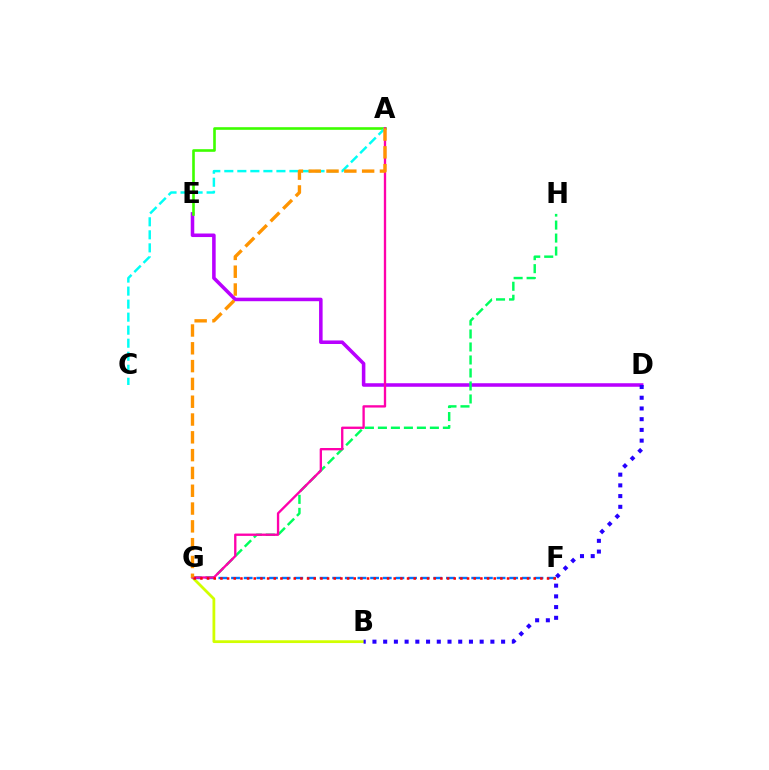{('D', 'E'): [{'color': '#b900ff', 'line_style': 'solid', 'thickness': 2.55}], ('B', 'G'): [{'color': '#d1ff00', 'line_style': 'solid', 'thickness': 2.0}], ('G', 'H'): [{'color': '#00ff5c', 'line_style': 'dashed', 'thickness': 1.77}], ('A', 'E'): [{'color': '#3dff00', 'line_style': 'solid', 'thickness': 1.89}], ('F', 'G'): [{'color': '#0074ff', 'line_style': 'dashed', 'thickness': 1.72}, {'color': '#ff0000', 'line_style': 'dotted', 'thickness': 1.81}], ('B', 'D'): [{'color': '#2500ff', 'line_style': 'dotted', 'thickness': 2.91}], ('A', 'C'): [{'color': '#00fff6', 'line_style': 'dashed', 'thickness': 1.77}], ('A', 'G'): [{'color': '#ff00ac', 'line_style': 'solid', 'thickness': 1.68}, {'color': '#ff9400', 'line_style': 'dashed', 'thickness': 2.42}]}